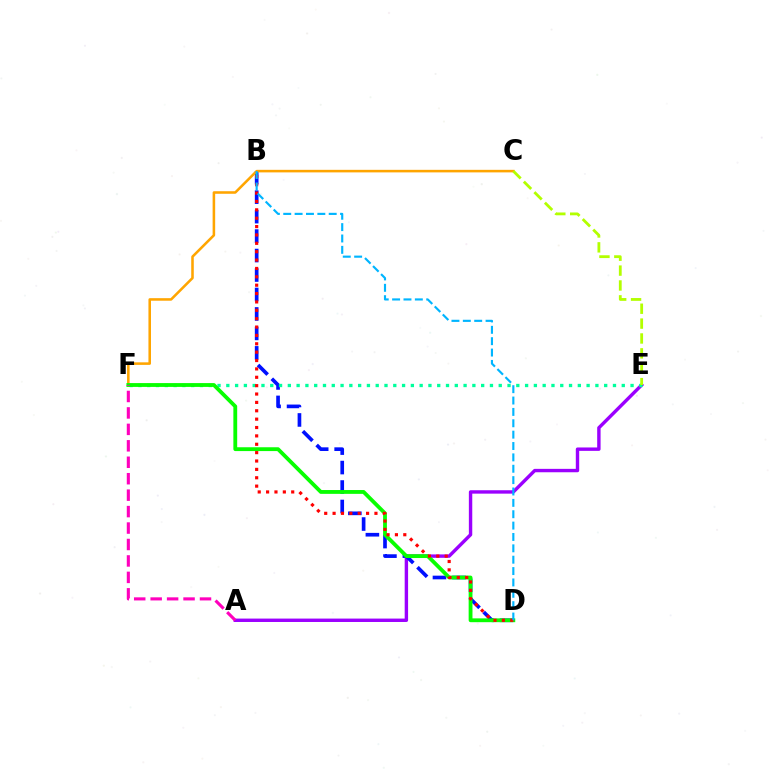{('A', 'E'): [{'color': '#9b00ff', 'line_style': 'solid', 'thickness': 2.45}], ('B', 'D'): [{'color': '#0010ff', 'line_style': 'dashed', 'thickness': 2.64}, {'color': '#ff0000', 'line_style': 'dotted', 'thickness': 2.27}, {'color': '#00b5ff', 'line_style': 'dashed', 'thickness': 1.54}], ('C', 'F'): [{'color': '#ffa500', 'line_style': 'solid', 'thickness': 1.84}], ('E', 'F'): [{'color': '#00ff9d', 'line_style': 'dotted', 'thickness': 2.39}], ('D', 'F'): [{'color': '#08ff00', 'line_style': 'solid', 'thickness': 2.75}], ('A', 'F'): [{'color': '#ff00bd', 'line_style': 'dashed', 'thickness': 2.23}], ('C', 'E'): [{'color': '#b3ff00', 'line_style': 'dashed', 'thickness': 2.02}]}